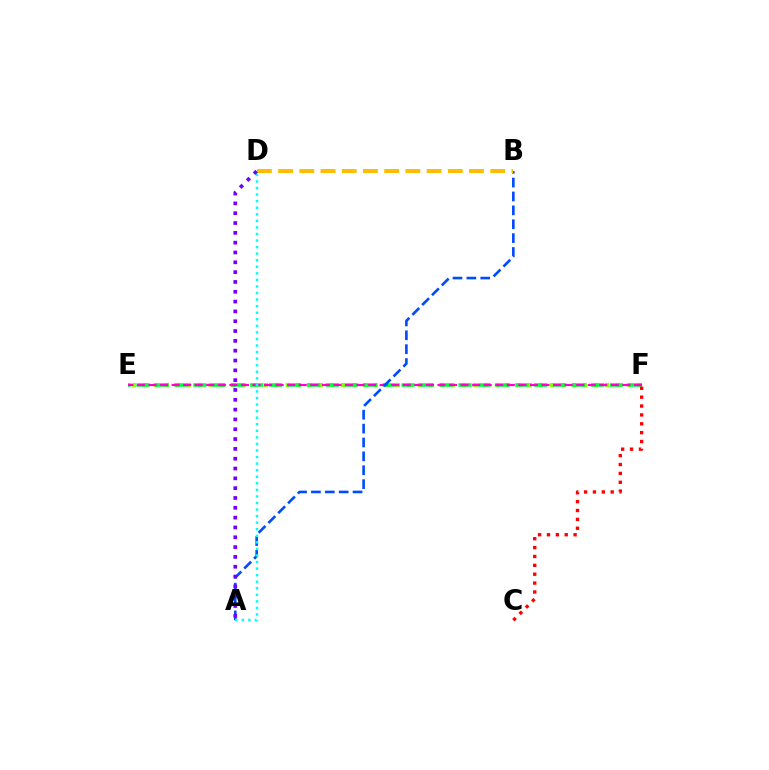{('E', 'F'): [{'color': '#84ff00', 'line_style': 'dotted', 'thickness': 2.99}, {'color': '#00ff39', 'line_style': 'dashed', 'thickness': 2.57}, {'color': '#ff00cf', 'line_style': 'dashed', 'thickness': 1.57}], ('A', 'B'): [{'color': '#004bff', 'line_style': 'dashed', 'thickness': 1.89}], ('A', 'D'): [{'color': '#00fff6', 'line_style': 'dotted', 'thickness': 1.78}, {'color': '#7200ff', 'line_style': 'dotted', 'thickness': 2.67}], ('C', 'F'): [{'color': '#ff0000', 'line_style': 'dotted', 'thickness': 2.41}], ('B', 'D'): [{'color': '#ffbd00', 'line_style': 'dashed', 'thickness': 2.88}]}